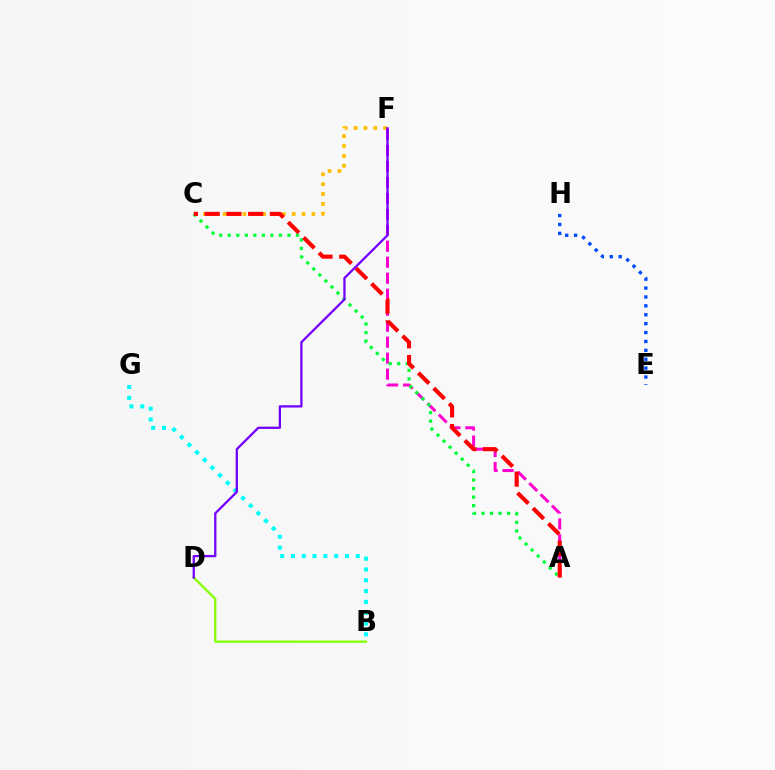{('B', 'D'): [{'color': '#84ff00', 'line_style': 'solid', 'thickness': 1.64}], ('C', 'F'): [{'color': '#ffbd00', 'line_style': 'dotted', 'thickness': 2.68}], ('A', 'F'): [{'color': '#ff00cf', 'line_style': 'dashed', 'thickness': 2.17}], ('A', 'C'): [{'color': '#00ff39', 'line_style': 'dotted', 'thickness': 2.32}, {'color': '#ff0000', 'line_style': 'dashed', 'thickness': 2.95}], ('E', 'H'): [{'color': '#004bff', 'line_style': 'dotted', 'thickness': 2.42}], ('B', 'G'): [{'color': '#00fff6', 'line_style': 'dotted', 'thickness': 2.93}], ('D', 'F'): [{'color': '#7200ff', 'line_style': 'solid', 'thickness': 1.64}]}